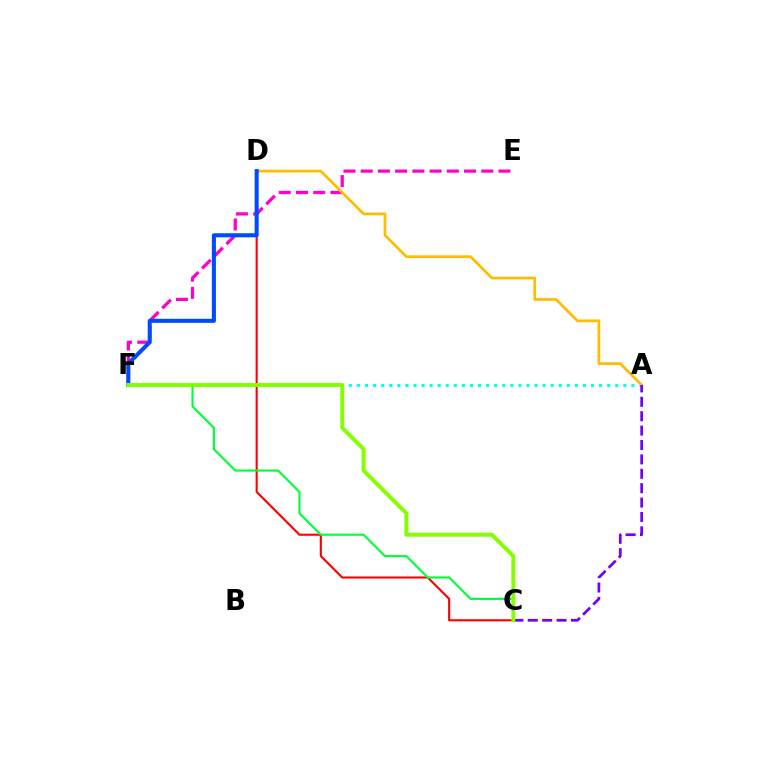{('C', 'D'): [{'color': '#ff0000', 'line_style': 'solid', 'thickness': 1.53}], ('A', 'F'): [{'color': '#00fff6', 'line_style': 'dotted', 'thickness': 2.19}], ('E', 'F'): [{'color': '#ff00cf', 'line_style': 'dashed', 'thickness': 2.34}], ('A', 'D'): [{'color': '#ffbd00', 'line_style': 'solid', 'thickness': 1.97}], ('A', 'C'): [{'color': '#7200ff', 'line_style': 'dashed', 'thickness': 1.96}], ('D', 'F'): [{'color': '#004bff', 'line_style': 'solid', 'thickness': 2.93}], ('C', 'F'): [{'color': '#00ff39', 'line_style': 'solid', 'thickness': 1.53}, {'color': '#84ff00', 'line_style': 'solid', 'thickness': 2.83}]}